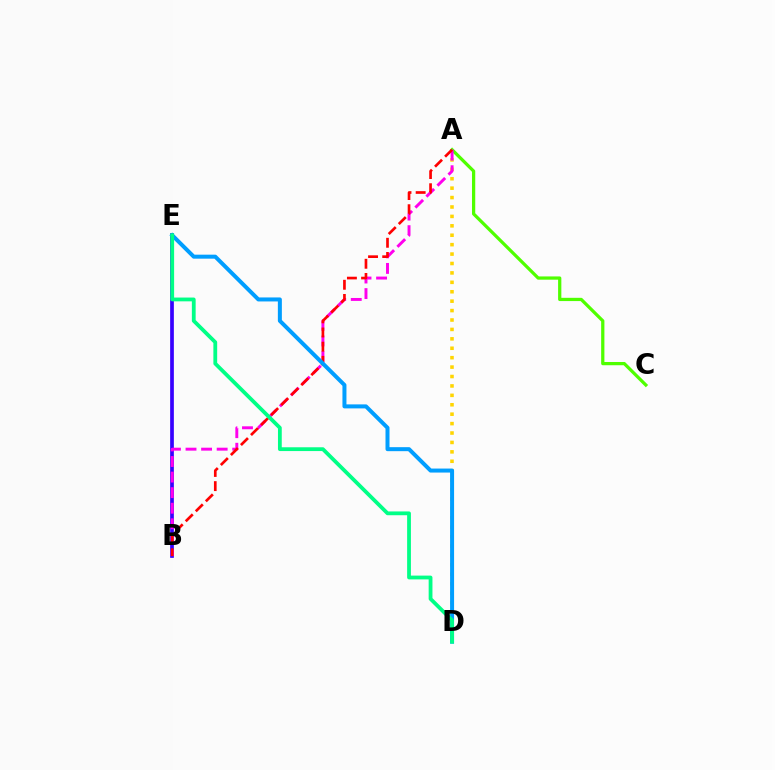{('A', 'D'): [{'color': '#ffd500', 'line_style': 'dotted', 'thickness': 2.56}], ('A', 'C'): [{'color': '#4fff00', 'line_style': 'solid', 'thickness': 2.34}], ('B', 'E'): [{'color': '#3700ff', 'line_style': 'solid', 'thickness': 2.66}], ('A', 'B'): [{'color': '#ff00ed', 'line_style': 'dashed', 'thickness': 2.12}, {'color': '#ff0000', 'line_style': 'dashed', 'thickness': 1.93}], ('D', 'E'): [{'color': '#009eff', 'line_style': 'solid', 'thickness': 2.88}, {'color': '#00ff86', 'line_style': 'solid', 'thickness': 2.73}]}